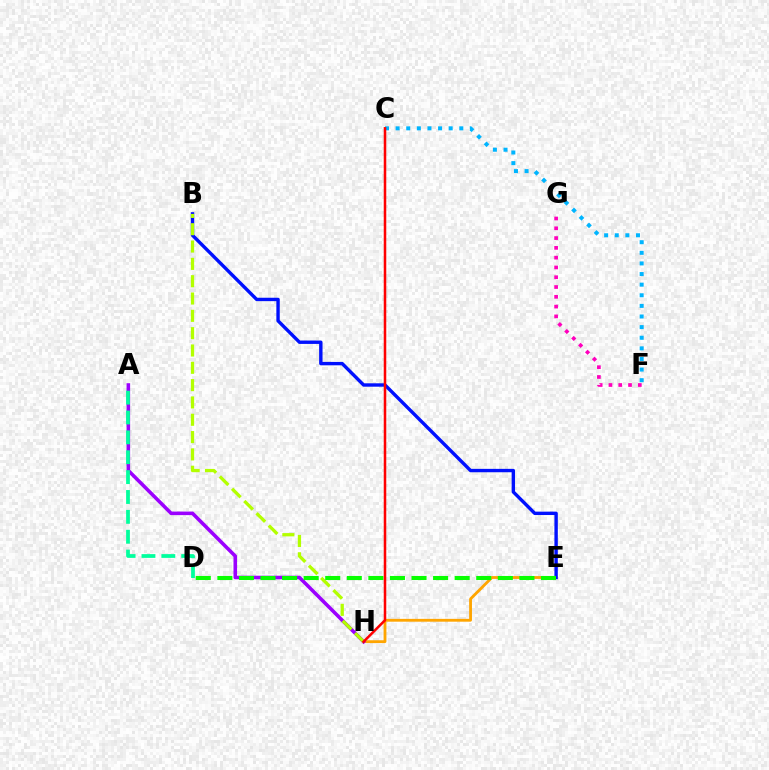{('F', 'G'): [{'color': '#ff00bd', 'line_style': 'dotted', 'thickness': 2.66}], ('E', 'H'): [{'color': '#ffa500', 'line_style': 'solid', 'thickness': 2.03}], ('C', 'F'): [{'color': '#00b5ff', 'line_style': 'dotted', 'thickness': 2.88}], ('B', 'E'): [{'color': '#0010ff', 'line_style': 'solid', 'thickness': 2.44}], ('A', 'H'): [{'color': '#9b00ff', 'line_style': 'solid', 'thickness': 2.57}], ('B', 'H'): [{'color': '#b3ff00', 'line_style': 'dashed', 'thickness': 2.35}], ('A', 'D'): [{'color': '#00ff9d', 'line_style': 'dashed', 'thickness': 2.7}], ('D', 'E'): [{'color': '#08ff00', 'line_style': 'dashed', 'thickness': 2.93}], ('C', 'H'): [{'color': '#ff0000', 'line_style': 'solid', 'thickness': 1.82}]}